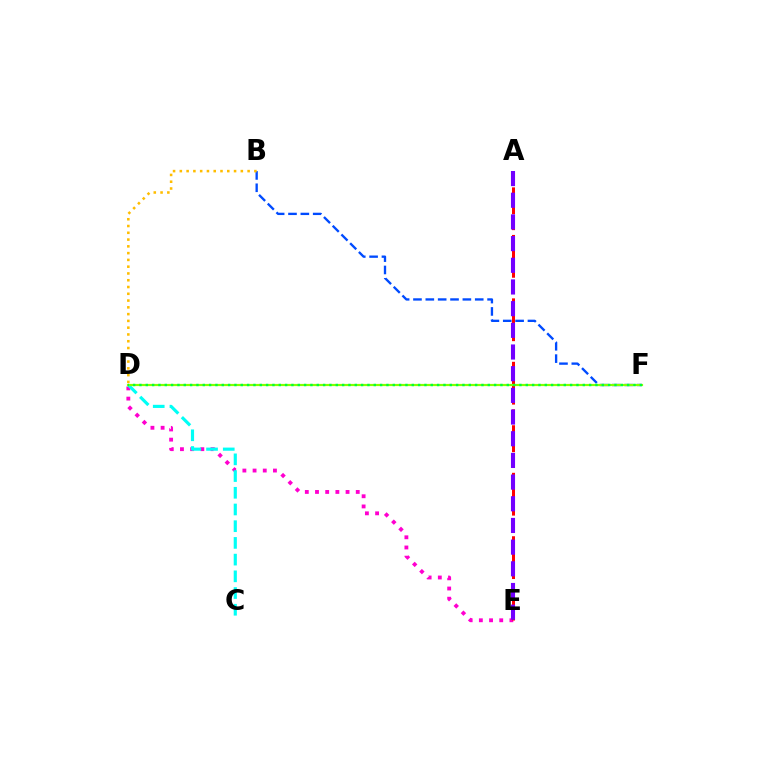{('D', 'E'): [{'color': '#ff00cf', 'line_style': 'dotted', 'thickness': 2.77}], ('B', 'F'): [{'color': '#004bff', 'line_style': 'dashed', 'thickness': 1.68}], ('A', 'E'): [{'color': '#ff0000', 'line_style': 'dashed', 'thickness': 2.15}, {'color': '#7200ff', 'line_style': 'dashed', 'thickness': 2.95}], ('B', 'D'): [{'color': '#ffbd00', 'line_style': 'dotted', 'thickness': 1.84}], ('C', 'D'): [{'color': '#00fff6', 'line_style': 'dashed', 'thickness': 2.27}], ('D', 'F'): [{'color': '#84ff00', 'line_style': 'solid', 'thickness': 1.57}, {'color': '#00ff39', 'line_style': 'dotted', 'thickness': 1.72}]}